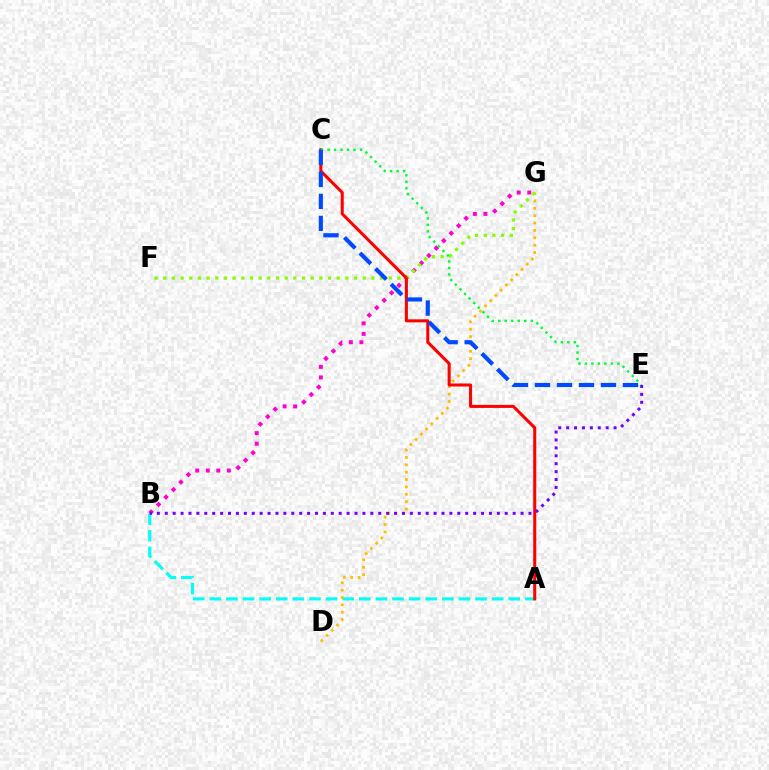{('A', 'B'): [{'color': '#00fff6', 'line_style': 'dashed', 'thickness': 2.26}], ('D', 'G'): [{'color': '#ffbd00', 'line_style': 'dotted', 'thickness': 2.0}], ('B', 'G'): [{'color': '#ff00cf', 'line_style': 'dotted', 'thickness': 2.86}], ('F', 'G'): [{'color': '#84ff00', 'line_style': 'dotted', 'thickness': 2.36}], ('A', 'C'): [{'color': '#ff0000', 'line_style': 'solid', 'thickness': 2.2}], ('C', 'E'): [{'color': '#00ff39', 'line_style': 'dotted', 'thickness': 1.76}, {'color': '#004bff', 'line_style': 'dashed', 'thickness': 2.99}], ('B', 'E'): [{'color': '#7200ff', 'line_style': 'dotted', 'thickness': 2.15}]}